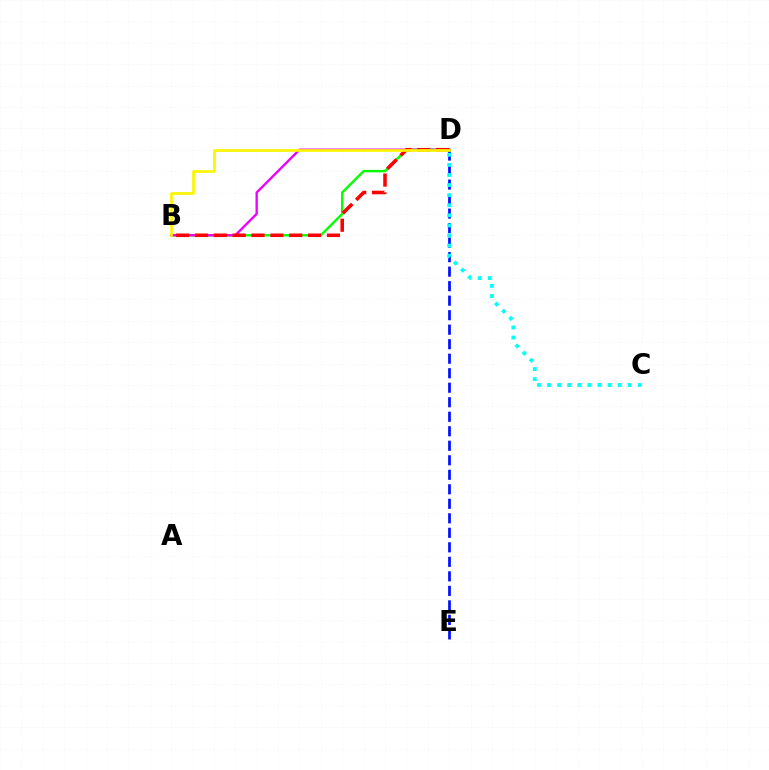{('B', 'D'): [{'color': '#08ff00', 'line_style': 'solid', 'thickness': 1.75}, {'color': '#ee00ff', 'line_style': 'solid', 'thickness': 1.69}, {'color': '#ff0000', 'line_style': 'dashed', 'thickness': 2.56}, {'color': '#fcf500', 'line_style': 'solid', 'thickness': 1.95}], ('D', 'E'): [{'color': '#0010ff', 'line_style': 'dashed', 'thickness': 1.97}], ('C', 'D'): [{'color': '#00fff6', 'line_style': 'dotted', 'thickness': 2.74}]}